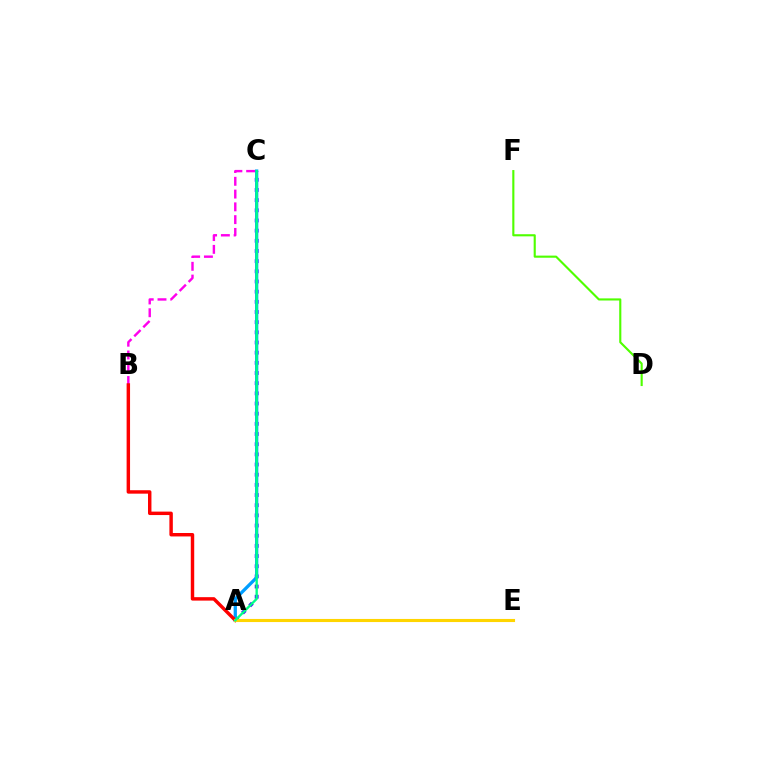{('A', 'C'): [{'color': '#3700ff', 'line_style': 'dotted', 'thickness': 2.76}, {'color': '#009eff', 'line_style': 'solid', 'thickness': 2.36}, {'color': '#00ff86', 'line_style': 'solid', 'thickness': 1.69}], ('B', 'C'): [{'color': '#ff00ed', 'line_style': 'dashed', 'thickness': 1.74}], ('A', 'B'): [{'color': '#ff0000', 'line_style': 'solid', 'thickness': 2.48}], ('A', 'E'): [{'color': '#ffd500', 'line_style': 'solid', 'thickness': 2.23}], ('D', 'F'): [{'color': '#4fff00', 'line_style': 'solid', 'thickness': 1.53}]}